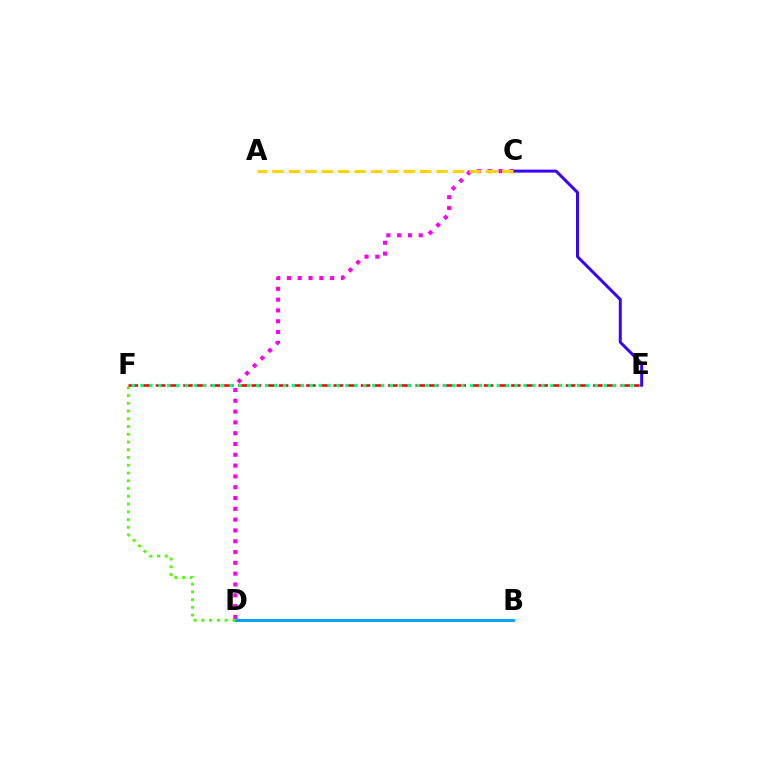{('B', 'D'): [{'color': '#009eff', 'line_style': 'solid', 'thickness': 2.09}], ('D', 'F'): [{'color': '#4fff00', 'line_style': 'dotted', 'thickness': 2.11}], ('E', 'F'): [{'color': '#ff0000', 'line_style': 'dashed', 'thickness': 1.86}, {'color': '#00ff86', 'line_style': 'dotted', 'thickness': 2.42}], ('C', 'D'): [{'color': '#ff00ed', 'line_style': 'dotted', 'thickness': 2.94}], ('C', 'E'): [{'color': '#3700ff', 'line_style': 'solid', 'thickness': 2.13}], ('A', 'C'): [{'color': '#ffd500', 'line_style': 'dashed', 'thickness': 2.23}]}